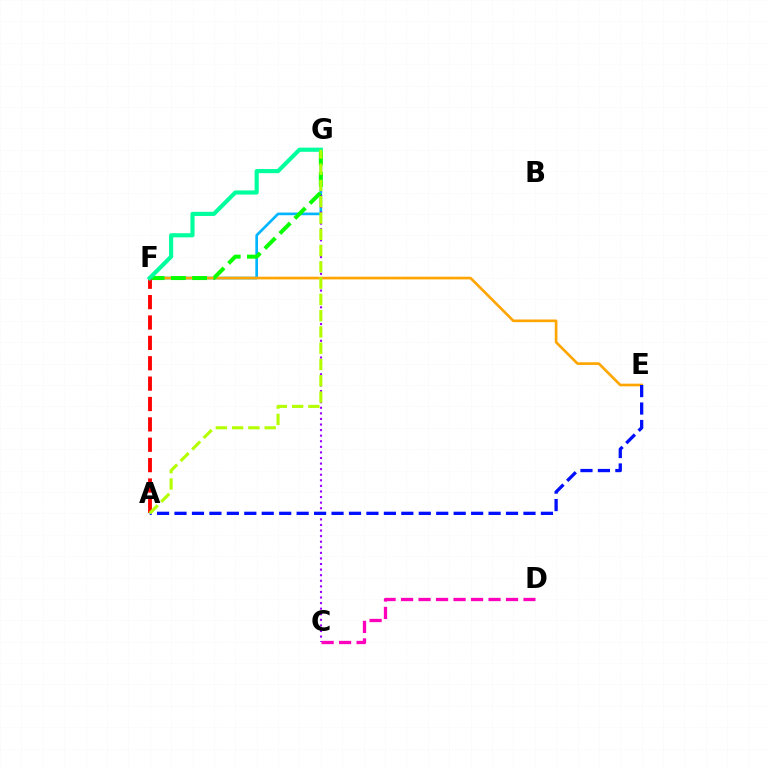{('F', 'G'): [{'color': '#00b5ff', 'line_style': 'solid', 'thickness': 1.92}, {'color': '#08ff00', 'line_style': 'dashed', 'thickness': 2.88}, {'color': '#00ff9d', 'line_style': 'solid', 'thickness': 2.98}], ('C', 'D'): [{'color': '#ff00bd', 'line_style': 'dashed', 'thickness': 2.38}], ('E', 'F'): [{'color': '#ffa500', 'line_style': 'solid', 'thickness': 1.92}], ('C', 'G'): [{'color': '#9b00ff', 'line_style': 'dotted', 'thickness': 1.52}], ('A', 'F'): [{'color': '#ff0000', 'line_style': 'dashed', 'thickness': 2.77}], ('A', 'E'): [{'color': '#0010ff', 'line_style': 'dashed', 'thickness': 2.37}], ('A', 'G'): [{'color': '#b3ff00', 'line_style': 'dashed', 'thickness': 2.21}]}